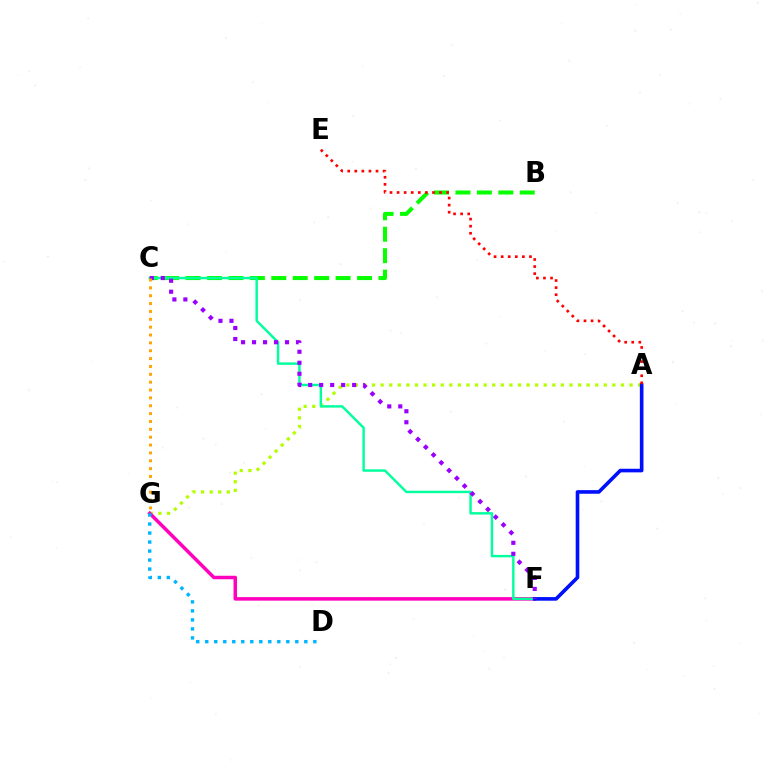{('B', 'C'): [{'color': '#08ff00', 'line_style': 'dashed', 'thickness': 2.91}], ('A', 'G'): [{'color': '#b3ff00', 'line_style': 'dotted', 'thickness': 2.33}], ('F', 'G'): [{'color': '#ff00bd', 'line_style': 'solid', 'thickness': 2.53}], ('C', 'F'): [{'color': '#00ff9d', 'line_style': 'solid', 'thickness': 1.75}, {'color': '#9b00ff', 'line_style': 'dotted', 'thickness': 2.99}], ('A', 'F'): [{'color': '#0010ff', 'line_style': 'solid', 'thickness': 2.61}], ('D', 'G'): [{'color': '#00b5ff', 'line_style': 'dotted', 'thickness': 2.45}], ('C', 'G'): [{'color': '#ffa500', 'line_style': 'dotted', 'thickness': 2.14}], ('A', 'E'): [{'color': '#ff0000', 'line_style': 'dotted', 'thickness': 1.92}]}